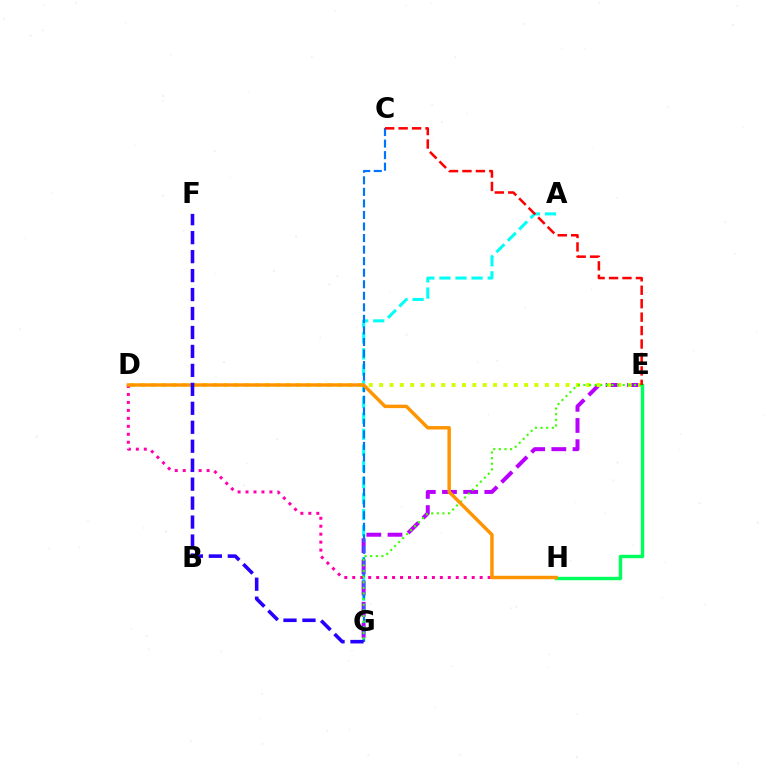{('A', 'G'): [{'color': '#00fff6', 'line_style': 'dashed', 'thickness': 2.18}], ('E', 'G'): [{'color': '#b900ff', 'line_style': 'dashed', 'thickness': 2.88}, {'color': '#3dff00', 'line_style': 'dotted', 'thickness': 1.53}], ('C', 'G'): [{'color': '#0074ff', 'line_style': 'dashed', 'thickness': 1.57}], ('D', 'E'): [{'color': '#d1ff00', 'line_style': 'dotted', 'thickness': 2.81}], ('D', 'H'): [{'color': '#ff00ac', 'line_style': 'dotted', 'thickness': 2.16}, {'color': '#ff9400', 'line_style': 'solid', 'thickness': 2.48}], ('E', 'H'): [{'color': '#00ff5c', 'line_style': 'solid', 'thickness': 2.45}], ('F', 'G'): [{'color': '#2500ff', 'line_style': 'dashed', 'thickness': 2.58}], ('C', 'E'): [{'color': '#ff0000', 'line_style': 'dashed', 'thickness': 1.83}]}